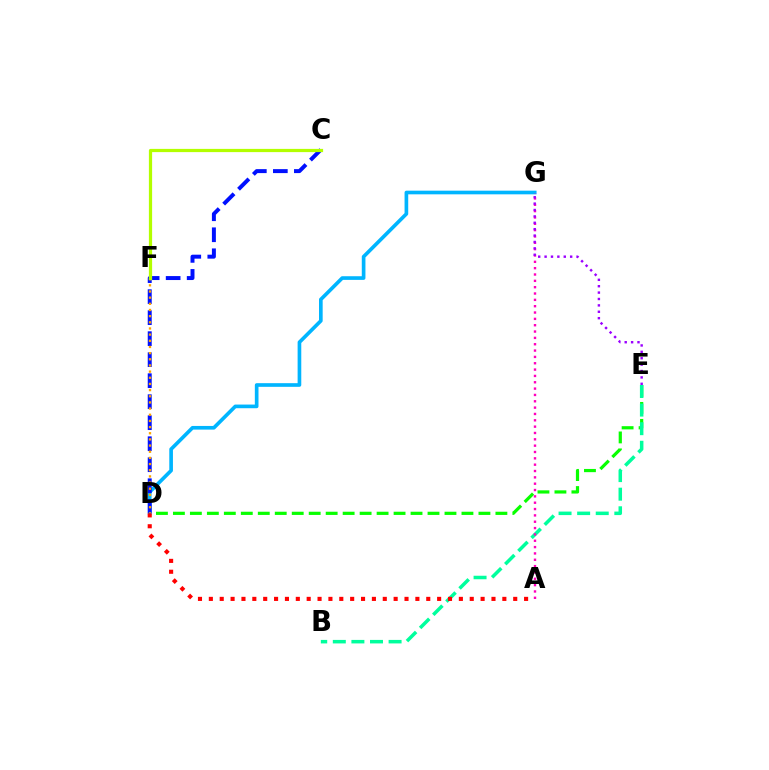{('D', 'E'): [{'color': '#08ff00', 'line_style': 'dashed', 'thickness': 2.31}], ('D', 'G'): [{'color': '#00b5ff', 'line_style': 'solid', 'thickness': 2.63}], ('C', 'D'): [{'color': '#0010ff', 'line_style': 'dashed', 'thickness': 2.85}], ('B', 'E'): [{'color': '#00ff9d', 'line_style': 'dashed', 'thickness': 2.53}], ('D', 'F'): [{'color': '#ffa500', 'line_style': 'dotted', 'thickness': 1.67}], ('A', 'G'): [{'color': '#ff00bd', 'line_style': 'dotted', 'thickness': 1.72}], ('A', 'D'): [{'color': '#ff0000', 'line_style': 'dotted', 'thickness': 2.95}], ('E', 'G'): [{'color': '#9b00ff', 'line_style': 'dotted', 'thickness': 1.74}], ('C', 'F'): [{'color': '#b3ff00', 'line_style': 'solid', 'thickness': 2.32}]}